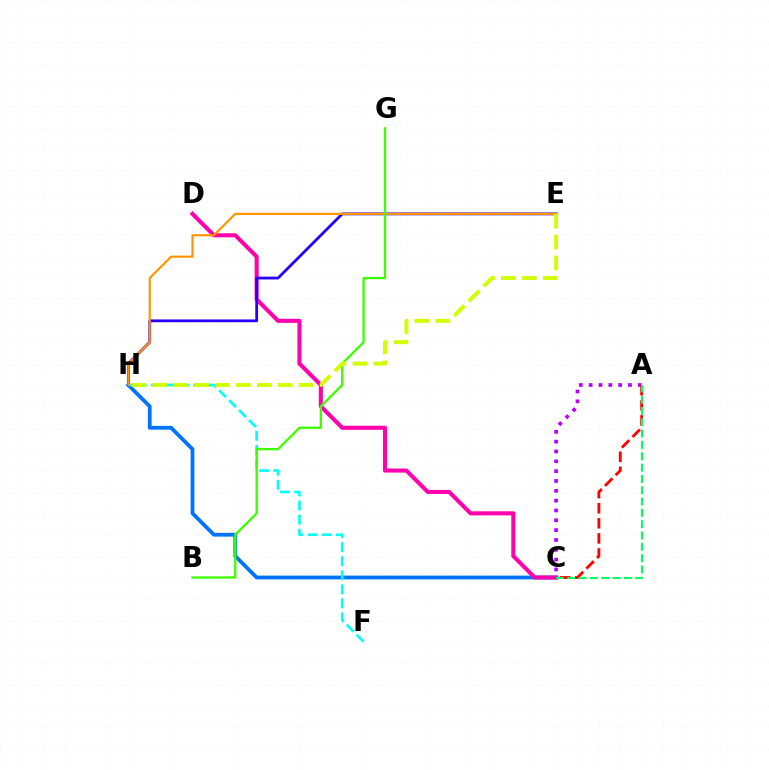{('C', 'H'): [{'color': '#0074ff', 'line_style': 'solid', 'thickness': 2.73}], ('C', 'D'): [{'color': '#ff00ac', 'line_style': 'solid', 'thickness': 2.93}], ('A', 'C'): [{'color': '#b900ff', 'line_style': 'dotted', 'thickness': 2.67}, {'color': '#ff0000', 'line_style': 'dashed', 'thickness': 2.05}, {'color': '#00ff5c', 'line_style': 'dashed', 'thickness': 1.54}], ('E', 'H'): [{'color': '#2500ff', 'line_style': 'solid', 'thickness': 2.01}, {'color': '#ff9400', 'line_style': 'solid', 'thickness': 1.55}, {'color': '#d1ff00', 'line_style': 'dashed', 'thickness': 2.84}], ('F', 'H'): [{'color': '#00fff6', 'line_style': 'dashed', 'thickness': 1.91}], ('B', 'G'): [{'color': '#3dff00', 'line_style': 'solid', 'thickness': 1.66}]}